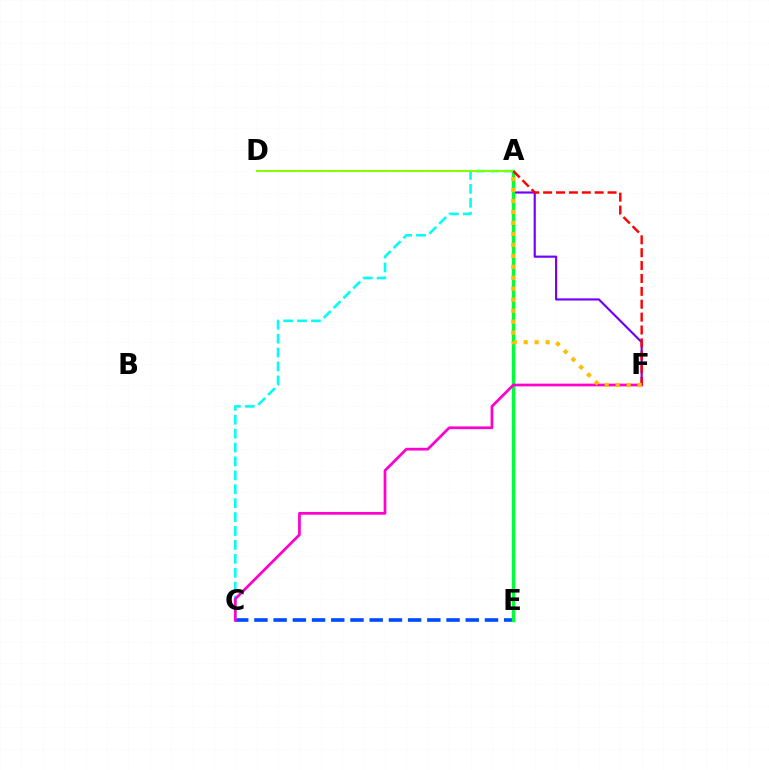{('A', 'F'): [{'color': '#7200ff', 'line_style': 'solid', 'thickness': 1.56}, {'color': '#ff0000', 'line_style': 'dashed', 'thickness': 1.75}, {'color': '#ffbd00', 'line_style': 'dotted', 'thickness': 2.98}], ('C', 'E'): [{'color': '#004bff', 'line_style': 'dashed', 'thickness': 2.61}], ('A', 'E'): [{'color': '#00ff39', 'line_style': 'solid', 'thickness': 2.47}], ('A', 'C'): [{'color': '#00fff6', 'line_style': 'dashed', 'thickness': 1.89}], ('A', 'D'): [{'color': '#84ff00', 'line_style': 'solid', 'thickness': 1.5}], ('C', 'F'): [{'color': '#ff00cf', 'line_style': 'solid', 'thickness': 1.97}]}